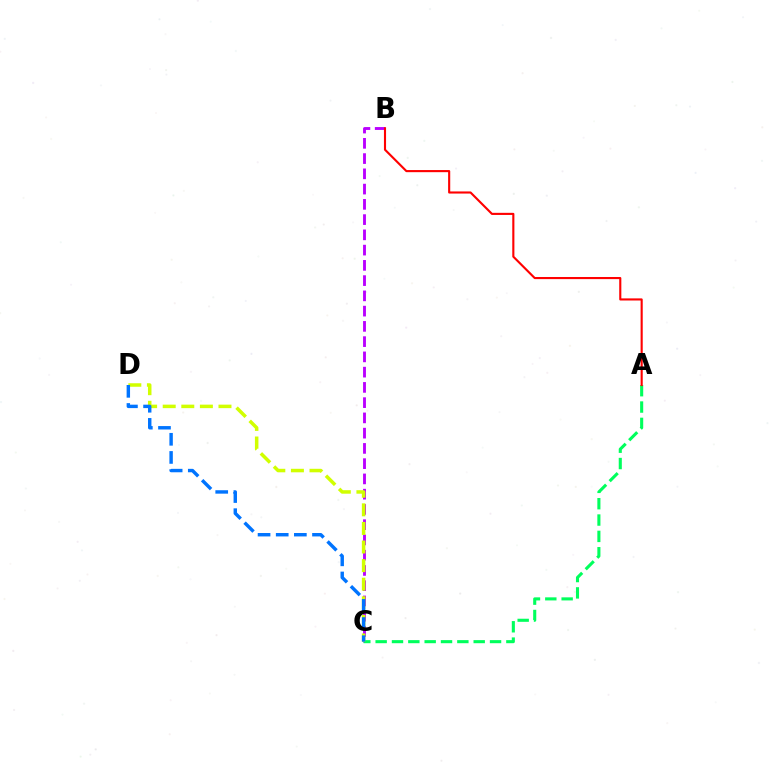{('B', 'C'): [{'color': '#b900ff', 'line_style': 'dashed', 'thickness': 2.07}], ('A', 'C'): [{'color': '#00ff5c', 'line_style': 'dashed', 'thickness': 2.22}], ('A', 'B'): [{'color': '#ff0000', 'line_style': 'solid', 'thickness': 1.53}], ('C', 'D'): [{'color': '#d1ff00', 'line_style': 'dashed', 'thickness': 2.53}, {'color': '#0074ff', 'line_style': 'dashed', 'thickness': 2.47}]}